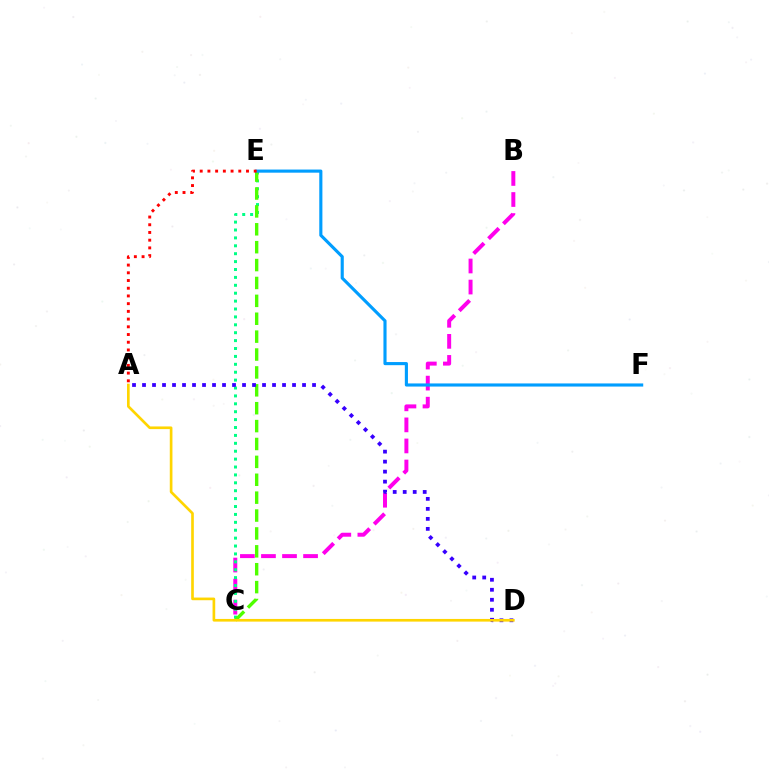{('B', 'C'): [{'color': '#ff00ed', 'line_style': 'dashed', 'thickness': 2.86}], ('C', 'E'): [{'color': '#00ff86', 'line_style': 'dotted', 'thickness': 2.15}, {'color': '#4fff00', 'line_style': 'dashed', 'thickness': 2.43}], ('E', 'F'): [{'color': '#009eff', 'line_style': 'solid', 'thickness': 2.25}], ('A', 'E'): [{'color': '#ff0000', 'line_style': 'dotted', 'thickness': 2.1}], ('A', 'D'): [{'color': '#3700ff', 'line_style': 'dotted', 'thickness': 2.72}, {'color': '#ffd500', 'line_style': 'solid', 'thickness': 1.92}]}